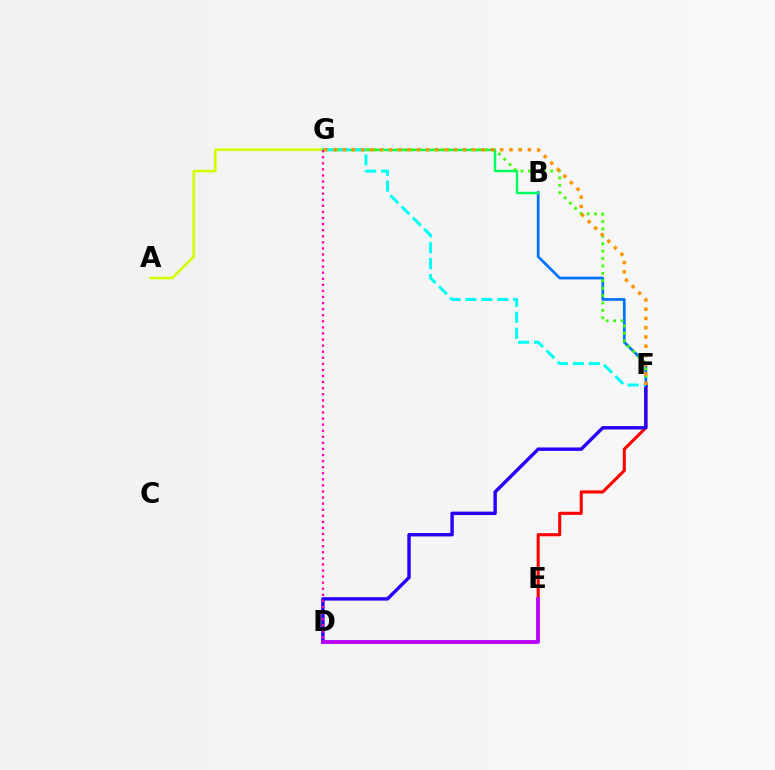{('B', 'F'): [{'color': '#0074ff', 'line_style': 'solid', 'thickness': 1.96}], ('E', 'F'): [{'color': '#ff0000', 'line_style': 'solid', 'thickness': 2.22}], ('A', 'G'): [{'color': '#d1ff00', 'line_style': 'solid', 'thickness': 1.9}], ('B', 'G'): [{'color': '#00ff5c', 'line_style': 'solid', 'thickness': 1.76}], ('F', 'G'): [{'color': '#3dff00', 'line_style': 'dotted', 'thickness': 2.01}, {'color': '#00fff6', 'line_style': 'dashed', 'thickness': 2.16}, {'color': '#ff9400', 'line_style': 'dotted', 'thickness': 2.52}], ('D', 'F'): [{'color': '#2500ff', 'line_style': 'solid', 'thickness': 2.46}], ('D', 'G'): [{'color': '#ff00ac', 'line_style': 'dotted', 'thickness': 1.65}], ('D', 'E'): [{'color': '#b900ff', 'line_style': 'solid', 'thickness': 2.75}]}